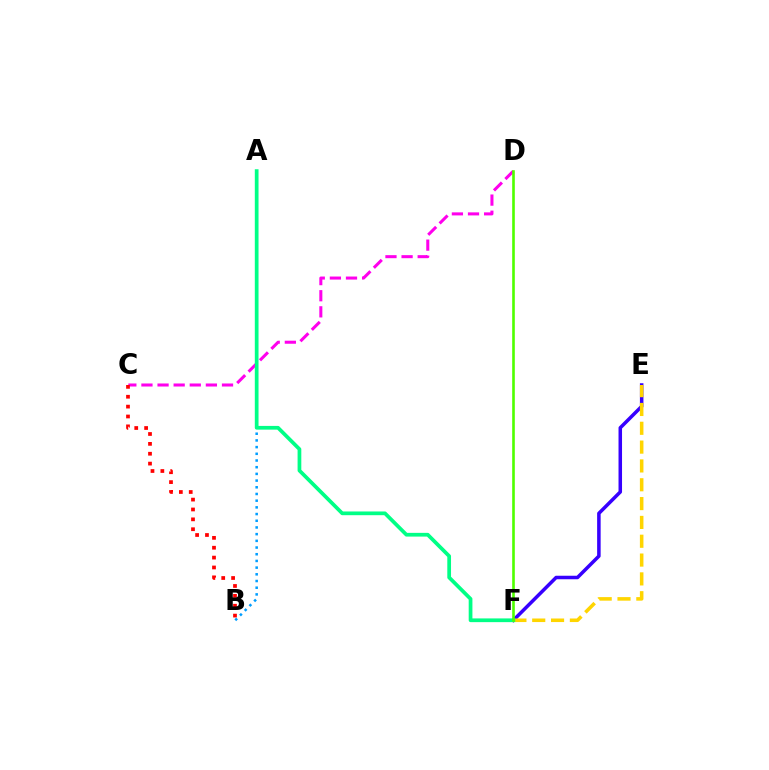{('C', 'D'): [{'color': '#ff00ed', 'line_style': 'dashed', 'thickness': 2.19}], ('B', 'C'): [{'color': '#ff0000', 'line_style': 'dotted', 'thickness': 2.68}], ('E', 'F'): [{'color': '#3700ff', 'line_style': 'solid', 'thickness': 2.53}, {'color': '#ffd500', 'line_style': 'dashed', 'thickness': 2.56}], ('A', 'B'): [{'color': '#009eff', 'line_style': 'dotted', 'thickness': 1.82}], ('A', 'F'): [{'color': '#00ff86', 'line_style': 'solid', 'thickness': 2.68}], ('D', 'F'): [{'color': '#4fff00', 'line_style': 'solid', 'thickness': 1.89}]}